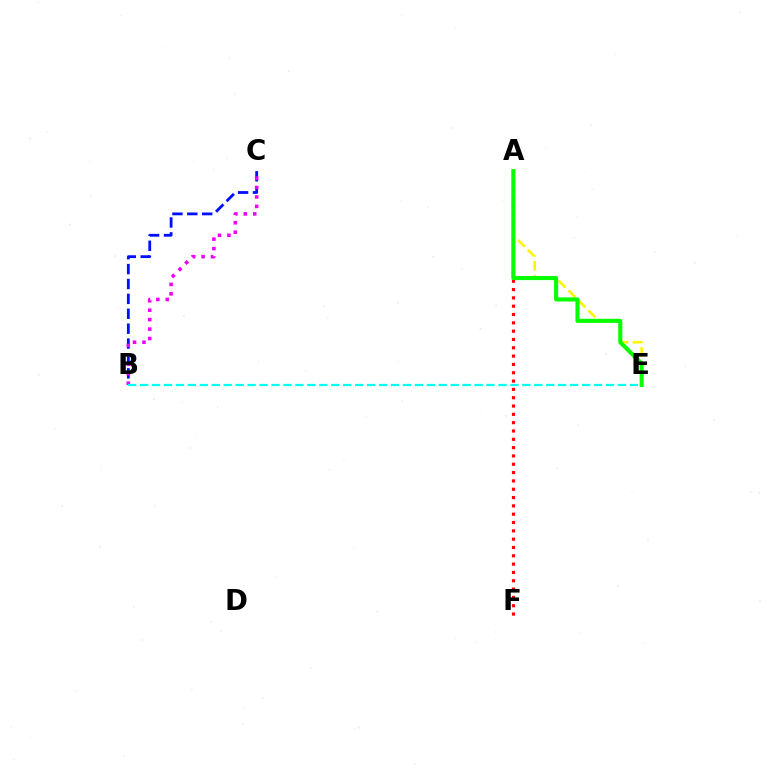{('A', 'E'): [{'color': '#fcf500', 'line_style': 'dashed', 'thickness': 1.9}, {'color': '#08ff00', 'line_style': 'solid', 'thickness': 2.94}], ('A', 'F'): [{'color': '#ff0000', 'line_style': 'dotted', 'thickness': 2.26}], ('B', 'C'): [{'color': '#0010ff', 'line_style': 'dashed', 'thickness': 2.02}, {'color': '#ee00ff', 'line_style': 'dotted', 'thickness': 2.56}], ('B', 'E'): [{'color': '#00fff6', 'line_style': 'dashed', 'thickness': 1.62}]}